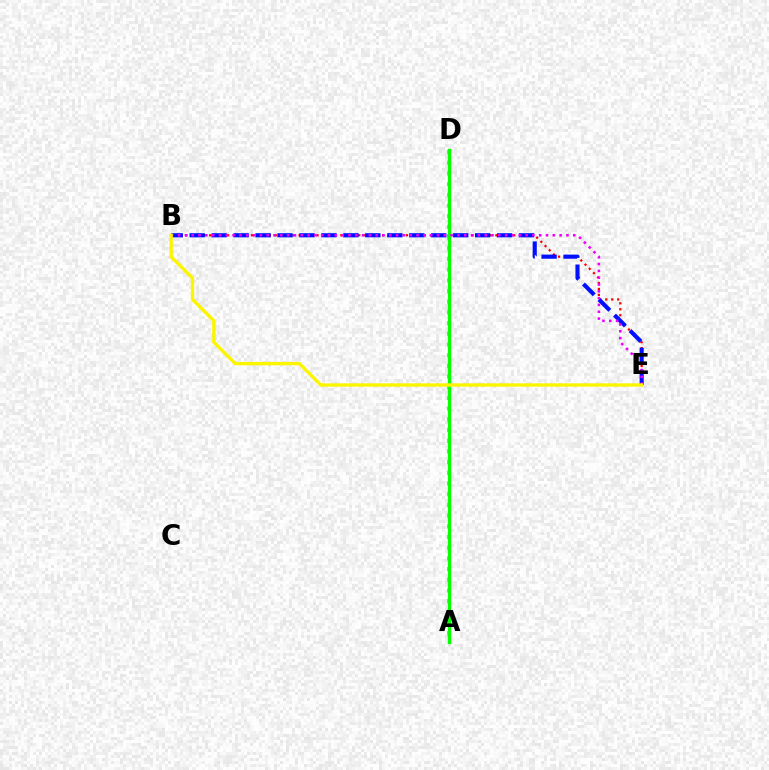{('A', 'D'): [{'color': '#00fff6', 'line_style': 'dotted', 'thickness': 2.91}, {'color': '#08ff00', 'line_style': 'solid', 'thickness': 2.38}], ('B', 'E'): [{'color': '#ff0000', 'line_style': 'dotted', 'thickness': 1.62}, {'color': '#0010ff', 'line_style': 'dashed', 'thickness': 2.98}, {'color': '#ee00ff', 'line_style': 'dotted', 'thickness': 1.85}, {'color': '#fcf500', 'line_style': 'solid', 'thickness': 2.42}]}